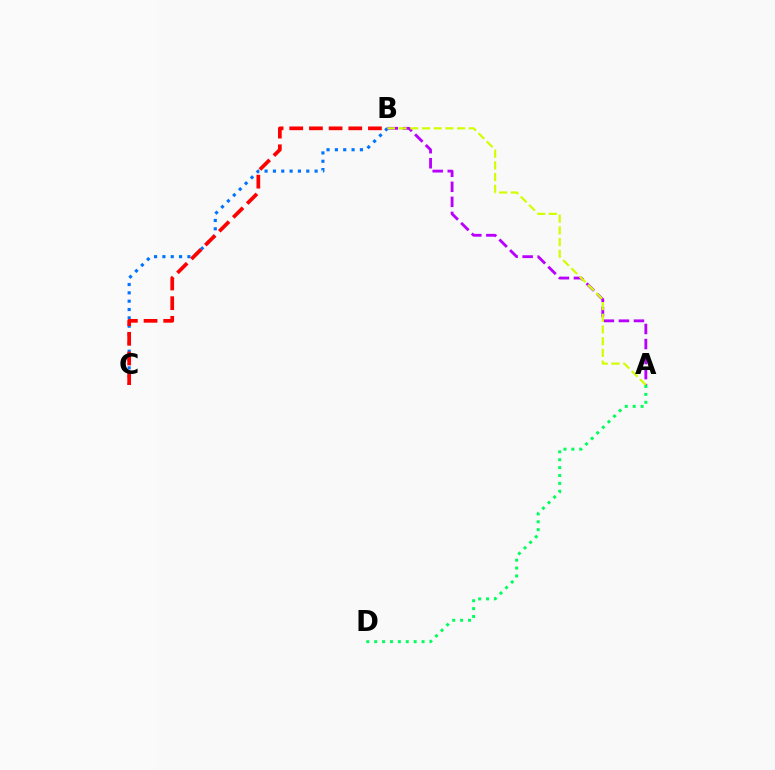{('B', 'C'): [{'color': '#0074ff', 'line_style': 'dotted', 'thickness': 2.26}, {'color': '#ff0000', 'line_style': 'dashed', 'thickness': 2.67}], ('A', 'B'): [{'color': '#b900ff', 'line_style': 'dashed', 'thickness': 2.04}, {'color': '#d1ff00', 'line_style': 'dashed', 'thickness': 1.59}], ('A', 'D'): [{'color': '#00ff5c', 'line_style': 'dotted', 'thickness': 2.14}]}